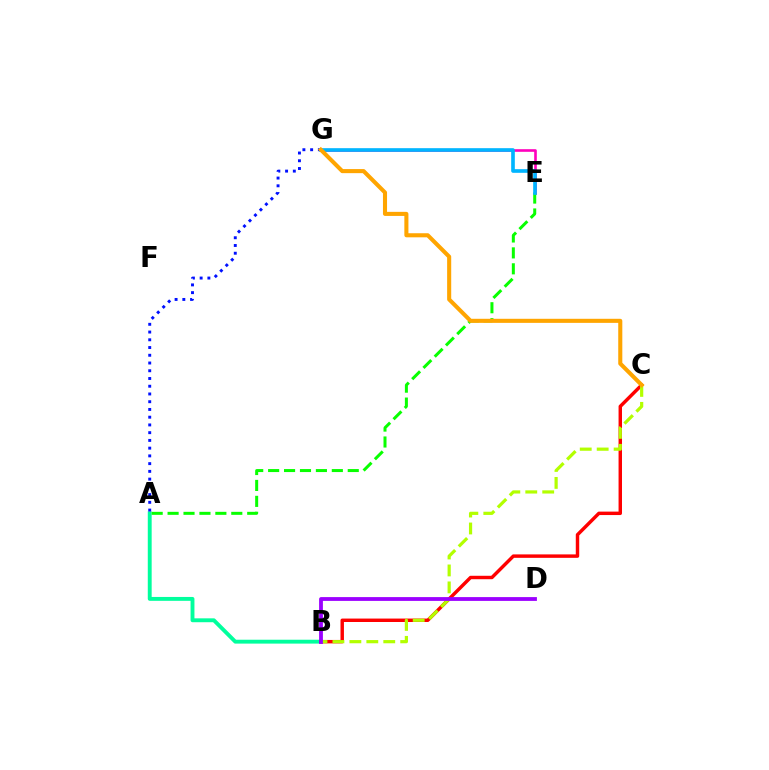{('E', 'G'): [{'color': '#ff00bd', 'line_style': 'solid', 'thickness': 1.89}, {'color': '#00b5ff', 'line_style': 'solid', 'thickness': 2.63}], ('A', 'B'): [{'color': '#00ff9d', 'line_style': 'solid', 'thickness': 2.79}], ('A', 'E'): [{'color': '#08ff00', 'line_style': 'dashed', 'thickness': 2.16}], ('B', 'C'): [{'color': '#ff0000', 'line_style': 'solid', 'thickness': 2.48}, {'color': '#b3ff00', 'line_style': 'dashed', 'thickness': 2.3}], ('A', 'G'): [{'color': '#0010ff', 'line_style': 'dotted', 'thickness': 2.1}], ('C', 'G'): [{'color': '#ffa500', 'line_style': 'solid', 'thickness': 2.94}], ('B', 'D'): [{'color': '#9b00ff', 'line_style': 'solid', 'thickness': 2.74}]}